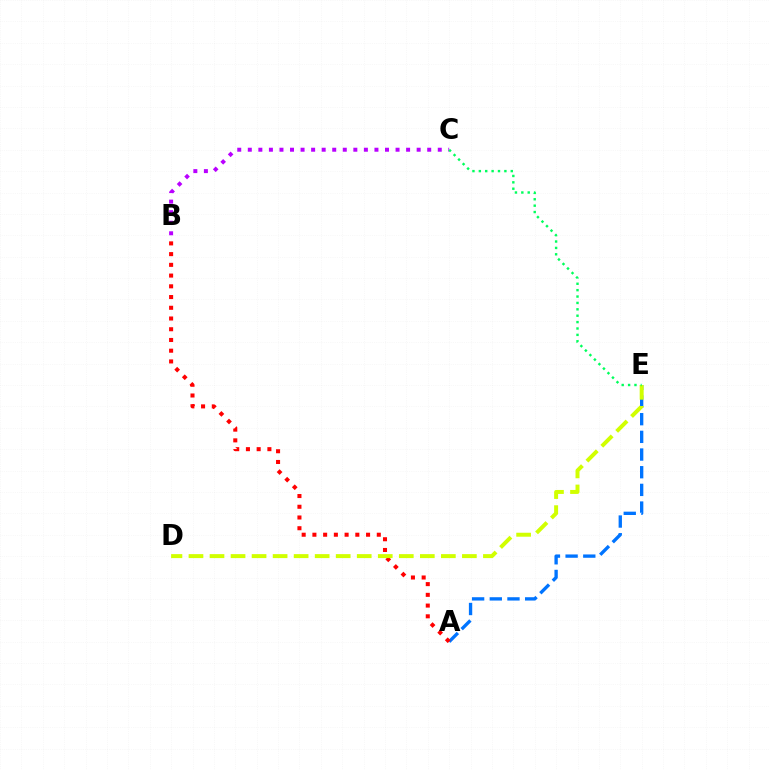{('A', 'E'): [{'color': '#0074ff', 'line_style': 'dashed', 'thickness': 2.4}], ('A', 'B'): [{'color': '#ff0000', 'line_style': 'dotted', 'thickness': 2.92}], ('B', 'C'): [{'color': '#b900ff', 'line_style': 'dotted', 'thickness': 2.87}], ('D', 'E'): [{'color': '#d1ff00', 'line_style': 'dashed', 'thickness': 2.86}], ('C', 'E'): [{'color': '#00ff5c', 'line_style': 'dotted', 'thickness': 1.74}]}